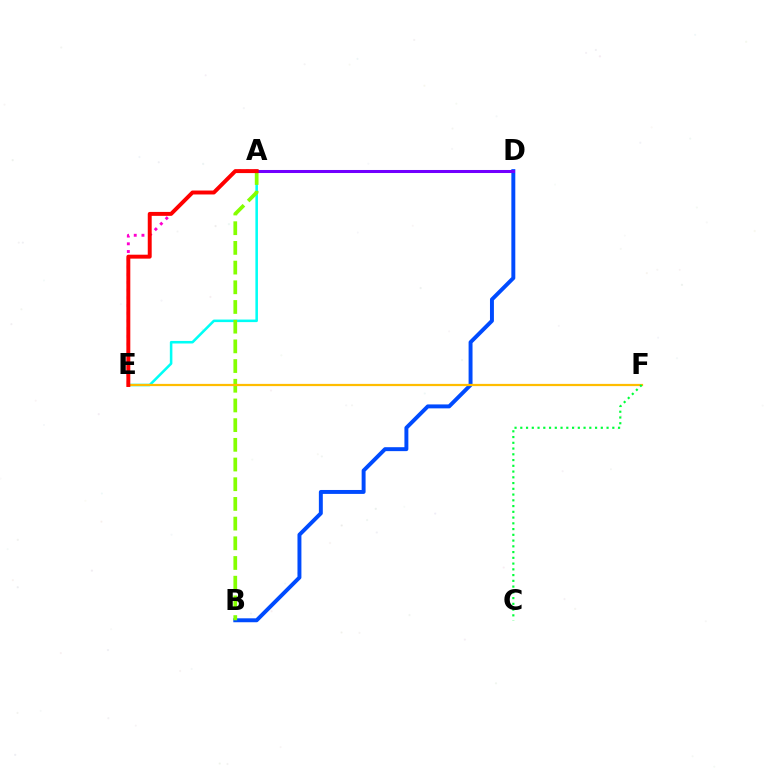{('B', 'D'): [{'color': '#004bff', 'line_style': 'solid', 'thickness': 2.83}], ('A', 'E'): [{'color': '#00fff6', 'line_style': 'solid', 'thickness': 1.84}, {'color': '#ff00cf', 'line_style': 'dotted', 'thickness': 2.1}, {'color': '#ff0000', 'line_style': 'solid', 'thickness': 2.84}], ('A', 'B'): [{'color': '#84ff00', 'line_style': 'dashed', 'thickness': 2.68}], ('E', 'F'): [{'color': '#ffbd00', 'line_style': 'solid', 'thickness': 1.6}], ('A', 'D'): [{'color': '#7200ff', 'line_style': 'solid', 'thickness': 2.18}], ('C', 'F'): [{'color': '#00ff39', 'line_style': 'dotted', 'thickness': 1.56}]}